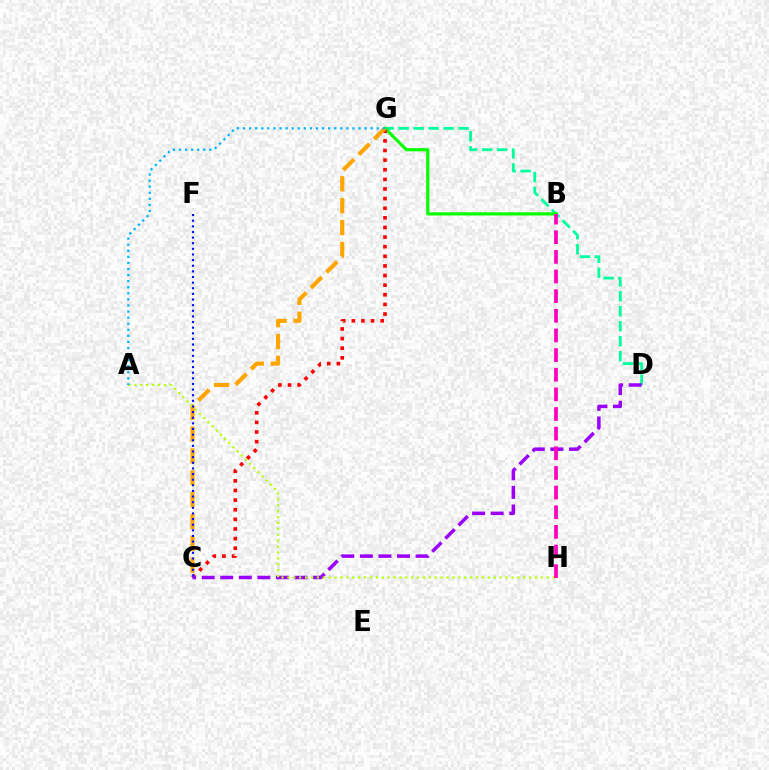{('D', 'G'): [{'color': '#00ff9d', 'line_style': 'dashed', 'thickness': 2.04}], ('B', 'G'): [{'color': '#08ff00', 'line_style': 'solid', 'thickness': 2.3}], ('C', 'G'): [{'color': '#ff0000', 'line_style': 'dotted', 'thickness': 2.61}, {'color': '#ffa500', 'line_style': 'dashed', 'thickness': 2.97}], ('C', 'D'): [{'color': '#9b00ff', 'line_style': 'dashed', 'thickness': 2.52}], ('A', 'H'): [{'color': '#b3ff00', 'line_style': 'dotted', 'thickness': 1.6}], ('B', 'H'): [{'color': '#ff00bd', 'line_style': 'dashed', 'thickness': 2.67}], ('C', 'F'): [{'color': '#0010ff', 'line_style': 'dotted', 'thickness': 1.53}], ('A', 'G'): [{'color': '#00b5ff', 'line_style': 'dotted', 'thickness': 1.65}]}